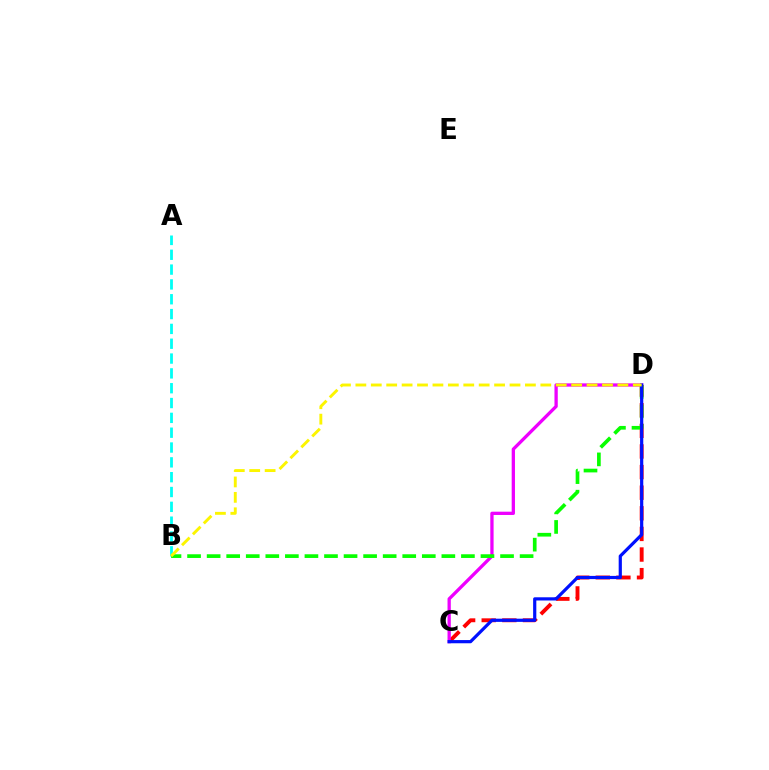{('C', 'D'): [{'color': '#ff0000', 'line_style': 'dashed', 'thickness': 2.8}, {'color': '#ee00ff', 'line_style': 'solid', 'thickness': 2.37}, {'color': '#0010ff', 'line_style': 'solid', 'thickness': 2.3}], ('A', 'B'): [{'color': '#00fff6', 'line_style': 'dashed', 'thickness': 2.01}], ('B', 'D'): [{'color': '#08ff00', 'line_style': 'dashed', 'thickness': 2.66}, {'color': '#fcf500', 'line_style': 'dashed', 'thickness': 2.09}]}